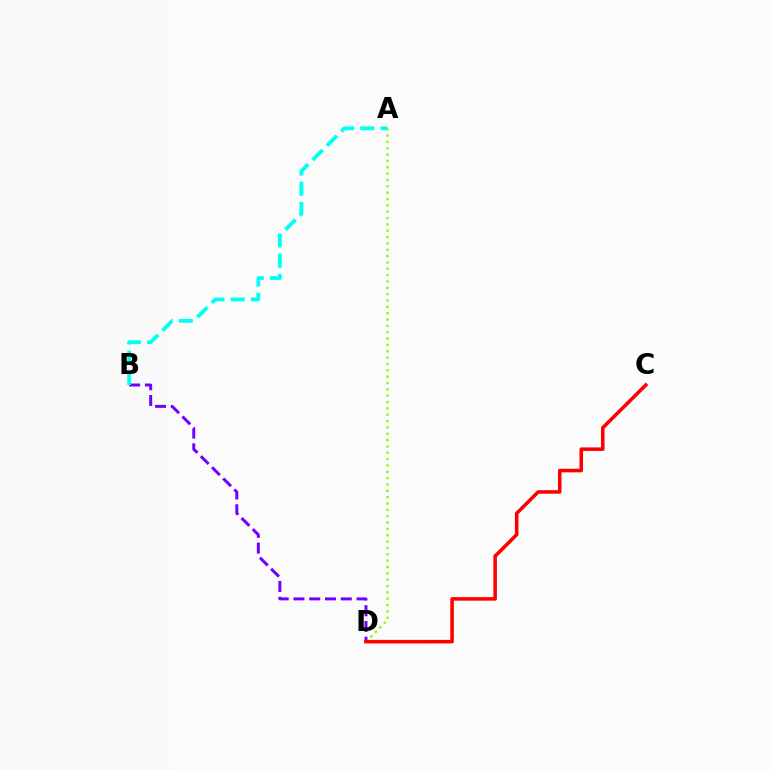{('A', 'D'): [{'color': '#84ff00', 'line_style': 'dotted', 'thickness': 1.72}], ('B', 'D'): [{'color': '#7200ff', 'line_style': 'dashed', 'thickness': 2.14}], ('A', 'B'): [{'color': '#00fff6', 'line_style': 'dashed', 'thickness': 2.75}], ('C', 'D'): [{'color': '#ff0000', 'line_style': 'solid', 'thickness': 2.55}]}